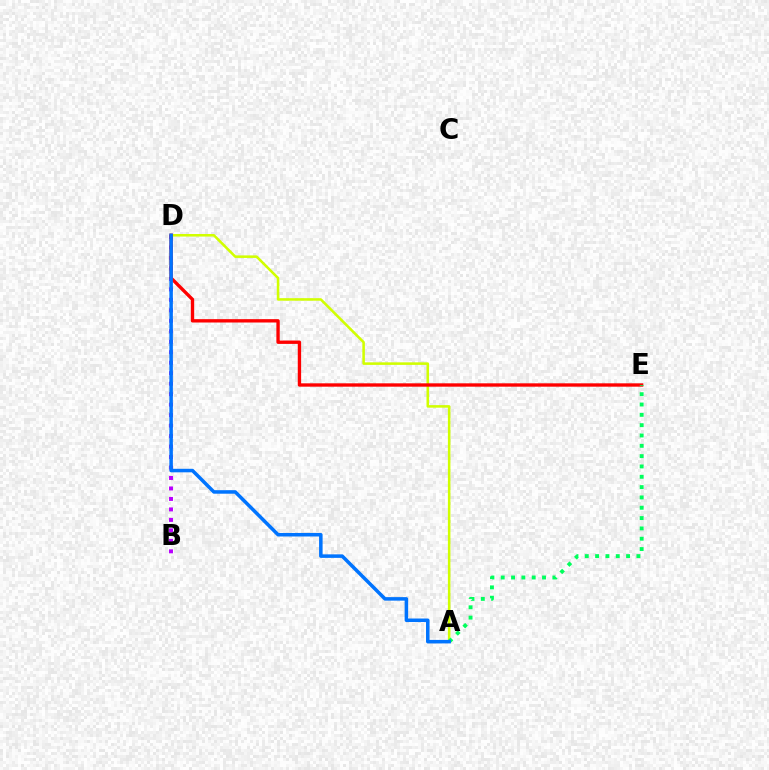{('B', 'D'): [{'color': '#b900ff', 'line_style': 'dotted', 'thickness': 2.85}], ('A', 'D'): [{'color': '#d1ff00', 'line_style': 'solid', 'thickness': 1.84}, {'color': '#0074ff', 'line_style': 'solid', 'thickness': 2.53}], ('D', 'E'): [{'color': '#ff0000', 'line_style': 'solid', 'thickness': 2.41}], ('A', 'E'): [{'color': '#00ff5c', 'line_style': 'dotted', 'thickness': 2.81}]}